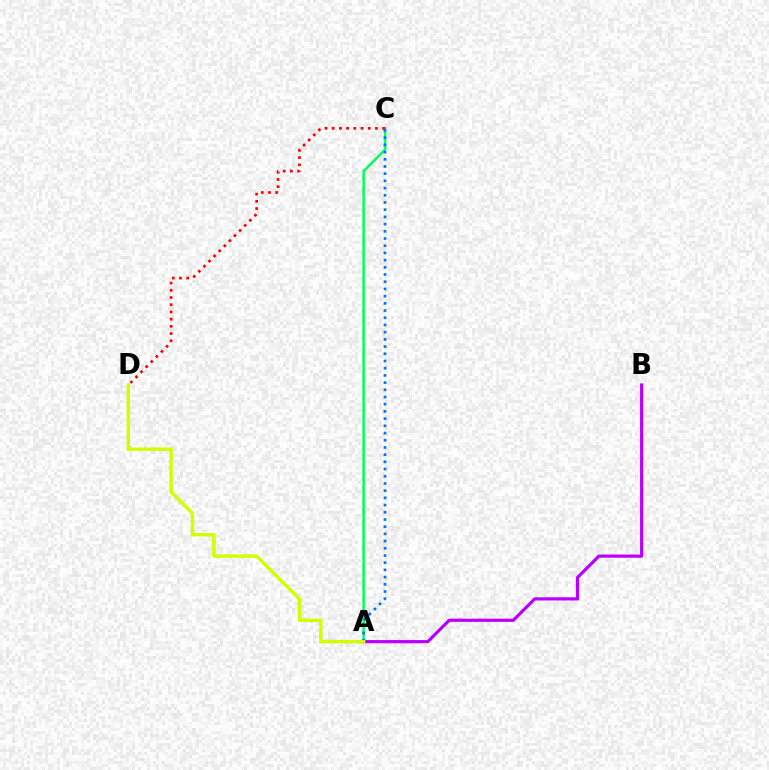{('A', 'C'): [{'color': '#00ff5c', 'line_style': 'solid', 'thickness': 1.8}, {'color': '#0074ff', 'line_style': 'dotted', 'thickness': 1.96}], ('C', 'D'): [{'color': '#ff0000', 'line_style': 'dotted', 'thickness': 1.96}], ('A', 'B'): [{'color': '#b900ff', 'line_style': 'solid', 'thickness': 2.31}], ('A', 'D'): [{'color': '#d1ff00', 'line_style': 'solid', 'thickness': 2.46}]}